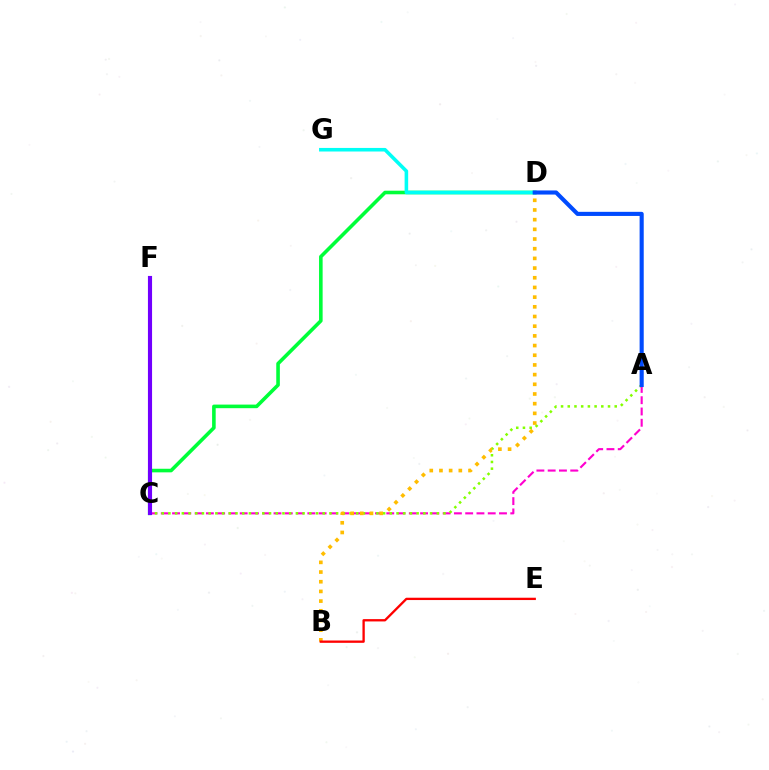{('A', 'C'): [{'color': '#ff00cf', 'line_style': 'dashed', 'thickness': 1.53}, {'color': '#84ff00', 'line_style': 'dotted', 'thickness': 1.82}], ('C', 'D'): [{'color': '#00ff39', 'line_style': 'solid', 'thickness': 2.59}], ('C', 'F'): [{'color': '#7200ff', 'line_style': 'solid', 'thickness': 2.97}], ('B', 'D'): [{'color': '#ffbd00', 'line_style': 'dotted', 'thickness': 2.63}], ('D', 'G'): [{'color': '#00fff6', 'line_style': 'solid', 'thickness': 2.57}], ('B', 'E'): [{'color': '#ff0000', 'line_style': 'solid', 'thickness': 1.67}], ('A', 'D'): [{'color': '#004bff', 'line_style': 'solid', 'thickness': 2.96}]}